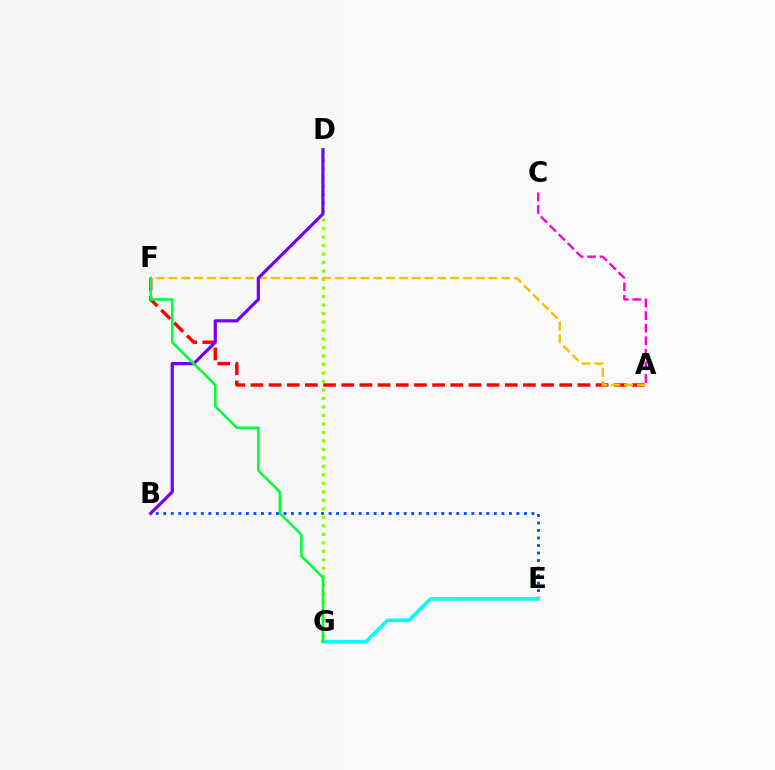{('A', 'F'): [{'color': '#ff0000', 'line_style': 'dashed', 'thickness': 2.47}, {'color': '#ffbd00', 'line_style': 'dashed', 'thickness': 1.74}], ('D', 'G'): [{'color': '#84ff00', 'line_style': 'dotted', 'thickness': 2.31}], ('B', 'E'): [{'color': '#004bff', 'line_style': 'dotted', 'thickness': 2.04}], ('A', 'C'): [{'color': '#ff00cf', 'line_style': 'dashed', 'thickness': 1.71}], ('B', 'D'): [{'color': '#7200ff', 'line_style': 'solid', 'thickness': 2.3}], ('E', 'G'): [{'color': '#00fff6', 'line_style': 'solid', 'thickness': 2.6}], ('F', 'G'): [{'color': '#00ff39', 'line_style': 'solid', 'thickness': 1.83}]}